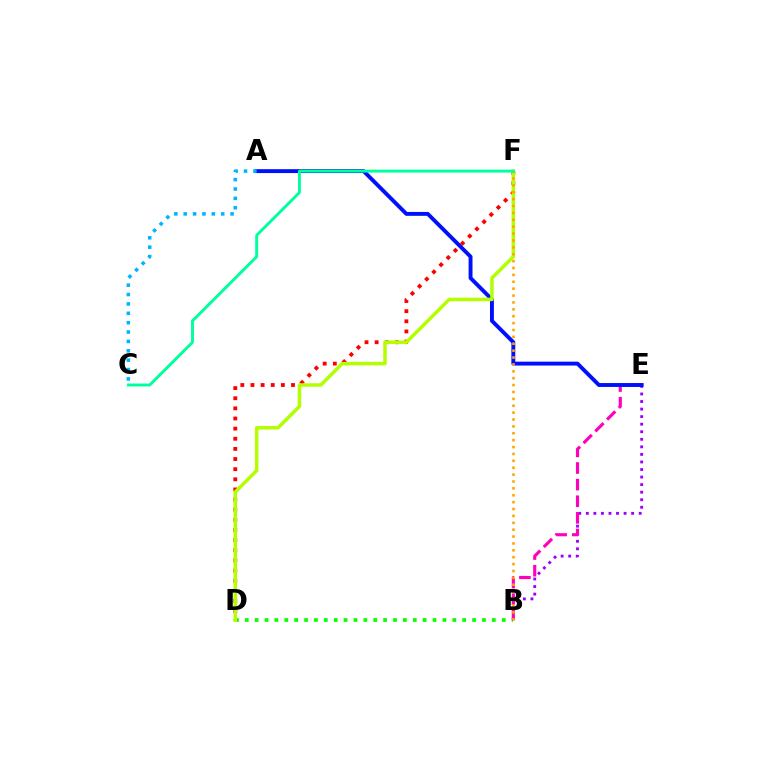{('B', 'D'): [{'color': '#08ff00', 'line_style': 'dotted', 'thickness': 2.69}], ('D', 'F'): [{'color': '#ff0000', 'line_style': 'dotted', 'thickness': 2.75}, {'color': '#b3ff00', 'line_style': 'solid', 'thickness': 2.51}], ('B', 'E'): [{'color': '#9b00ff', 'line_style': 'dotted', 'thickness': 2.05}, {'color': '#ff00bd', 'line_style': 'dashed', 'thickness': 2.26}], ('A', 'E'): [{'color': '#0010ff', 'line_style': 'solid', 'thickness': 2.8}], ('B', 'F'): [{'color': '#ffa500', 'line_style': 'dotted', 'thickness': 1.87}], ('A', 'C'): [{'color': '#00b5ff', 'line_style': 'dotted', 'thickness': 2.55}], ('C', 'F'): [{'color': '#00ff9d', 'line_style': 'solid', 'thickness': 2.1}]}